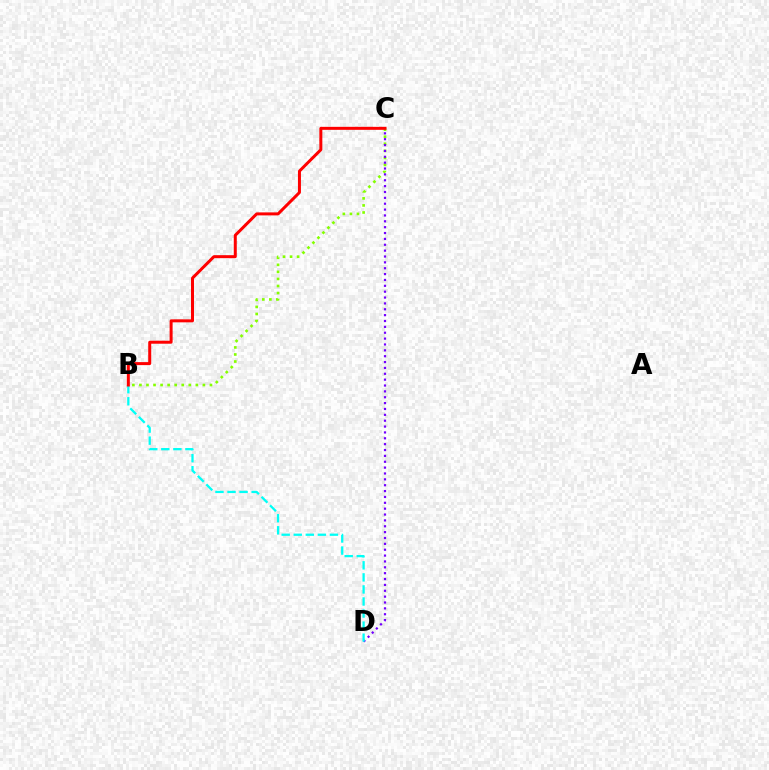{('B', 'C'): [{'color': '#84ff00', 'line_style': 'dotted', 'thickness': 1.92}, {'color': '#ff0000', 'line_style': 'solid', 'thickness': 2.16}], ('C', 'D'): [{'color': '#7200ff', 'line_style': 'dotted', 'thickness': 1.59}], ('B', 'D'): [{'color': '#00fff6', 'line_style': 'dashed', 'thickness': 1.64}]}